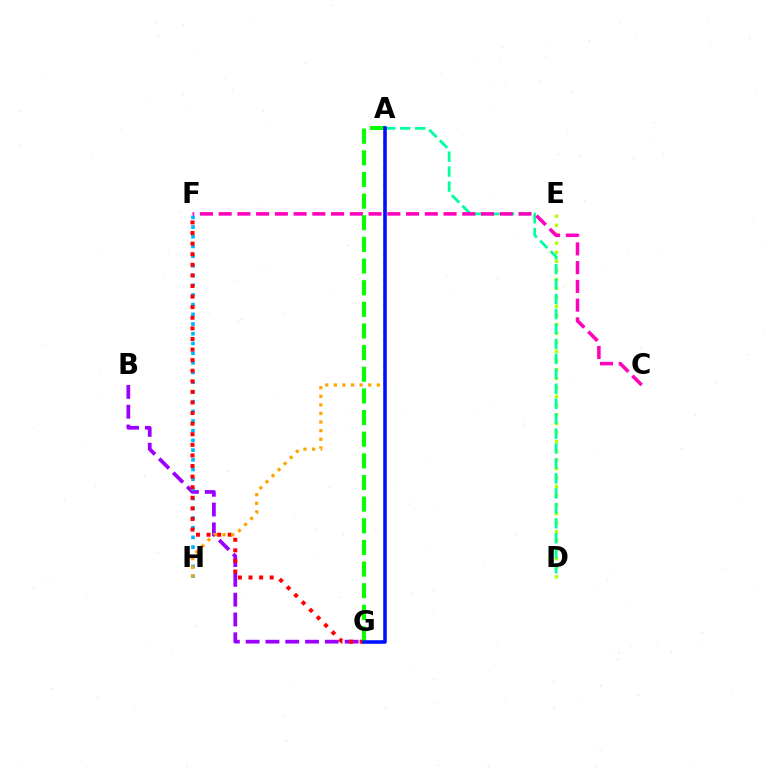{('D', 'E'): [{'color': '#b3ff00', 'line_style': 'dotted', 'thickness': 2.45}], ('B', 'G'): [{'color': '#9b00ff', 'line_style': 'dashed', 'thickness': 2.69}], ('F', 'H'): [{'color': '#00b5ff', 'line_style': 'dotted', 'thickness': 2.63}], ('F', 'G'): [{'color': '#ff0000', 'line_style': 'dotted', 'thickness': 2.88}], ('A', 'D'): [{'color': '#00ff9d', 'line_style': 'dashed', 'thickness': 2.03}], ('A', 'H'): [{'color': '#ffa500', 'line_style': 'dotted', 'thickness': 2.33}], ('C', 'F'): [{'color': '#ff00bd', 'line_style': 'dashed', 'thickness': 2.55}], ('A', 'G'): [{'color': '#08ff00', 'line_style': 'dashed', 'thickness': 2.94}, {'color': '#0010ff', 'line_style': 'solid', 'thickness': 2.56}]}